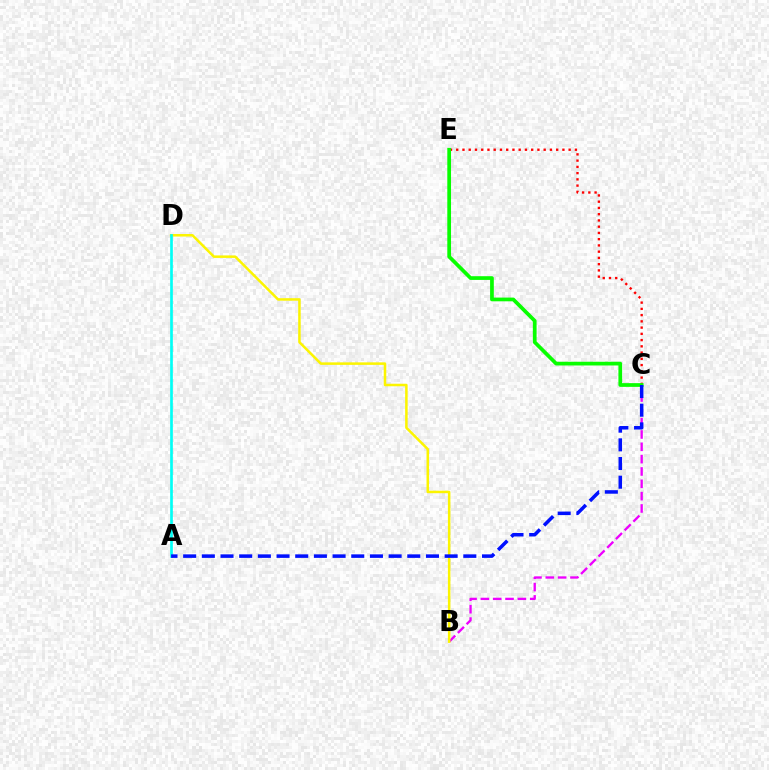{('C', 'E'): [{'color': '#ff0000', 'line_style': 'dotted', 'thickness': 1.7}, {'color': '#08ff00', 'line_style': 'solid', 'thickness': 2.68}], ('B', 'C'): [{'color': '#ee00ff', 'line_style': 'dashed', 'thickness': 1.68}], ('B', 'D'): [{'color': '#fcf500', 'line_style': 'solid', 'thickness': 1.82}], ('A', 'D'): [{'color': '#00fff6', 'line_style': 'solid', 'thickness': 1.93}], ('A', 'C'): [{'color': '#0010ff', 'line_style': 'dashed', 'thickness': 2.54}]}